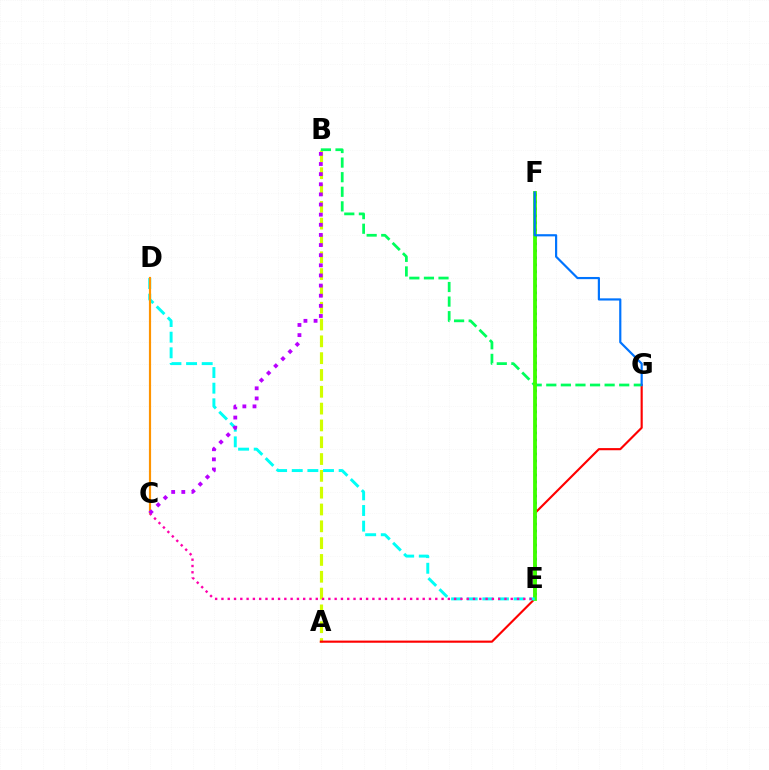{('A', 'B'): [{'color': '#d1ff00', 'line_style': 'dashed', 'thickness': 2.28}], ('E', 'F'): [{'color': '#2500ff', 'line_style': 'dotted', 'thickness': 1.9}, {'color': '#3dff00', 'line_style': 'solid', 'thickness': 2.75}], ('A', 'G'): [{'color': '#ff0000', 'line_style': 'solid', 'thickness': 1.54}], ('B', 'G'): [{'color': '#00ff5c', 'line_style': 'dashed', 'thickness': 1.98}], ('D', 'E'): [{'color': '#00fff6', 'line_style': 'dashed', 'thickness': 2.12}], ('F', 'G'): [{'color': '#0074ff', 'line_style': 'solid', 'thickness': 1.57}], ('C', 'E'): [{'color': '#ff00ac', 'line_style': 'dotted', 'thickness': 1.71}], ('C', 'D'): [{'color': '#ff9400', 'line_style': 'solid', 'thickness': 1.57}], ('B', 'C'): [{'color': '#b900ff', 'line_style': 'dotted', 'thickness': 2.75}]}